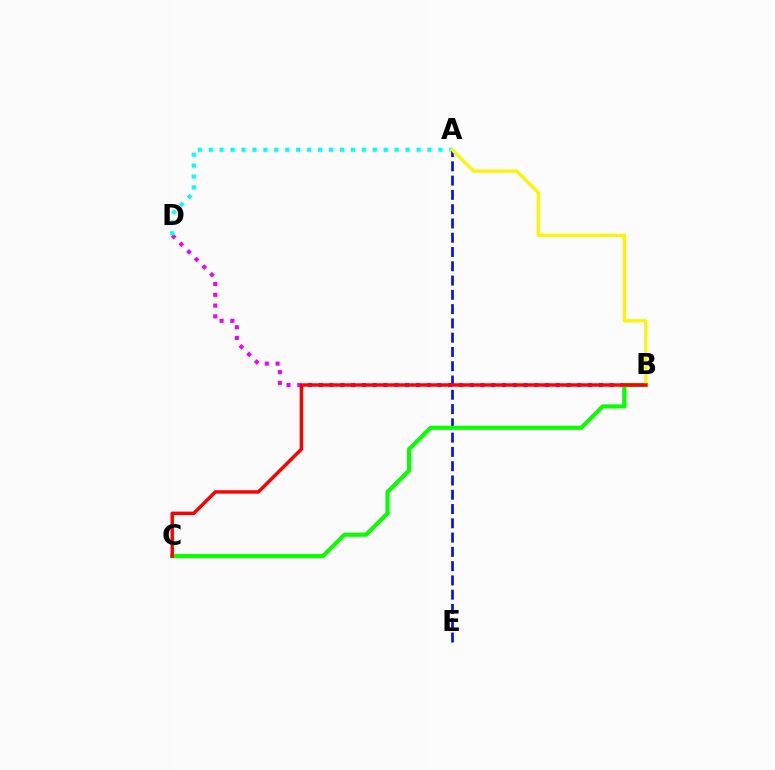{('B', 'D'): [{'color': '#ee00ff', 'line_style': 'dotted', 'thickness': 2.93}], ('A', 'D'): [{'color': '#00fff6', 'line_style': 'dotted', 'thickness': 2.97}], ('A', 'E'): [{'color': '#0010ff', 'line_style': 'dashed', 'thickness': 1.94}], ('B', 'C'): [{'color': '#08ff00', 'line_style': 'solid', 'thickness': 2.97}, {'color': '#ff0000', 'line_style': 'solid', 'thickness': 2.48}], ('A', 'B'): [{'color': '#fcf500', 'line_style': 'solid', 'thickness': 2.31}]}